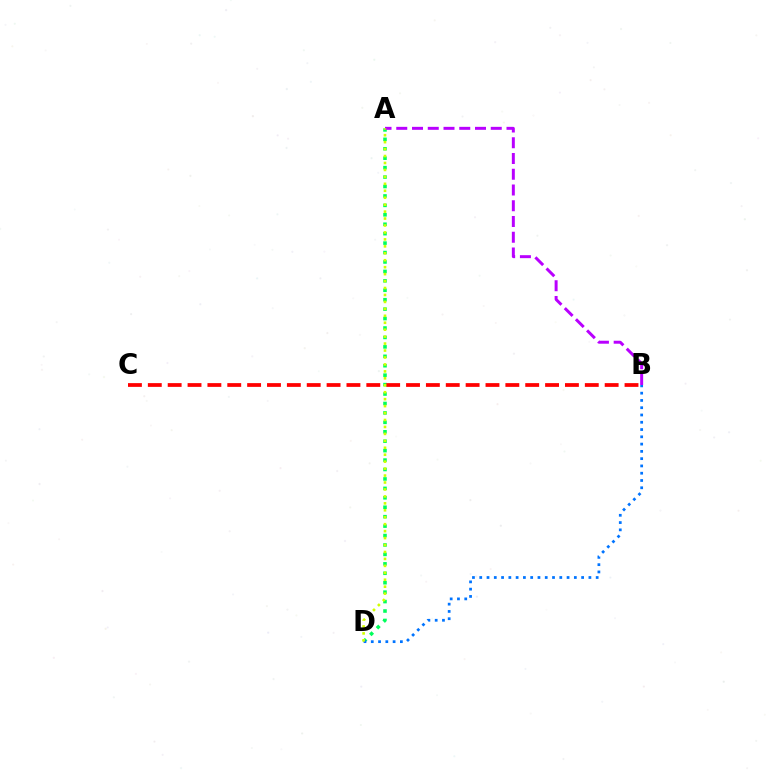{('A', 'D'): [{'color': '#00ff5c', 'line_style': 'dotted', 'thickness': 2.56}, {'color': '#d1ff00', 'line_style': 'dotted', 'thickness': 1.89}], ('A', 'B'): [{'color': '#b900ff', 'line_style': 'dashed', 'thickness': 2.14}], ('B', 'D'): [{'color': '#0074ff', 'line_style': 'dotted', 'thickness': 1.98}], ('B', 'C'): [{'color': '#ff0000', 'line_style': 'dashed', 'thickness': 2.7}]}